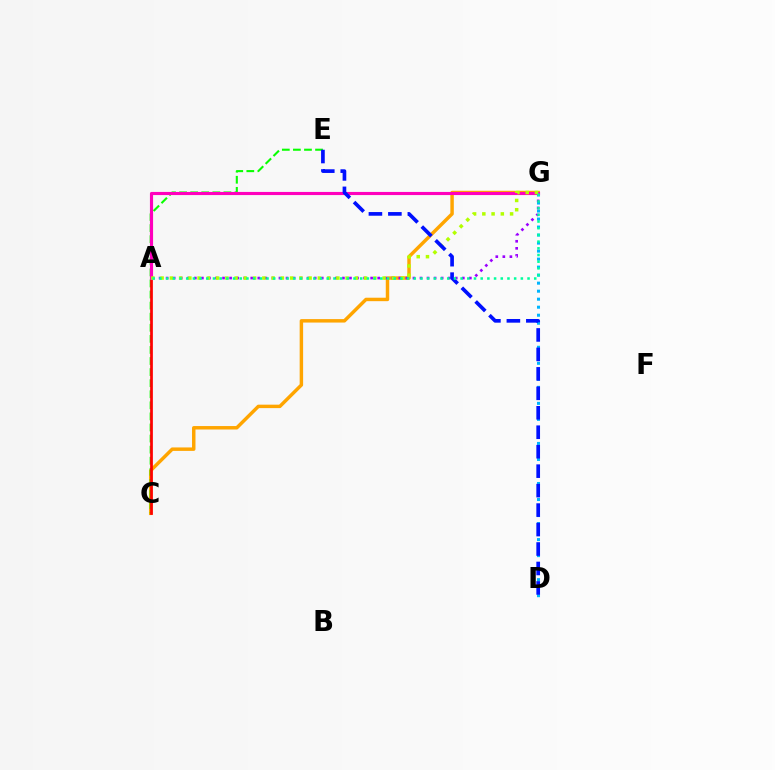{('C', 'G'): [{'color': '#ffa500', 'line_style': 'solid', 'thickness': 2.49}], ('C', 'E'): [{'color': '#08ff00', 'line_style': 'dashed', 'thickness': 1.5}], ('D', 'G'): [{'color': '#00b5ff', 'line_style': 'dotted', 'thickness': 2.18}], ('A', 'C'): [{'color': '#ff0000', 'line_style': 'solid', 'thickness': 1.97}], ('A', 'G'): [{'color': '#9b00ff', 'line_style': 'dotted', 'thickness': 1.92}, {'color': '#ff00bd', 'line_style': 'solid', 'thickness': 2.26}, {'color': '#b3ff00', 'line_style': 'dotted', 'thickness': 2.51}, {'color': '#00ff9d', 'line_style': 'dotted', 'thickness': 1.82}], ('D', 'E'): [{'color': '#0010ff', 'line_style': 'dashed', 'thickness': 2.64}]}